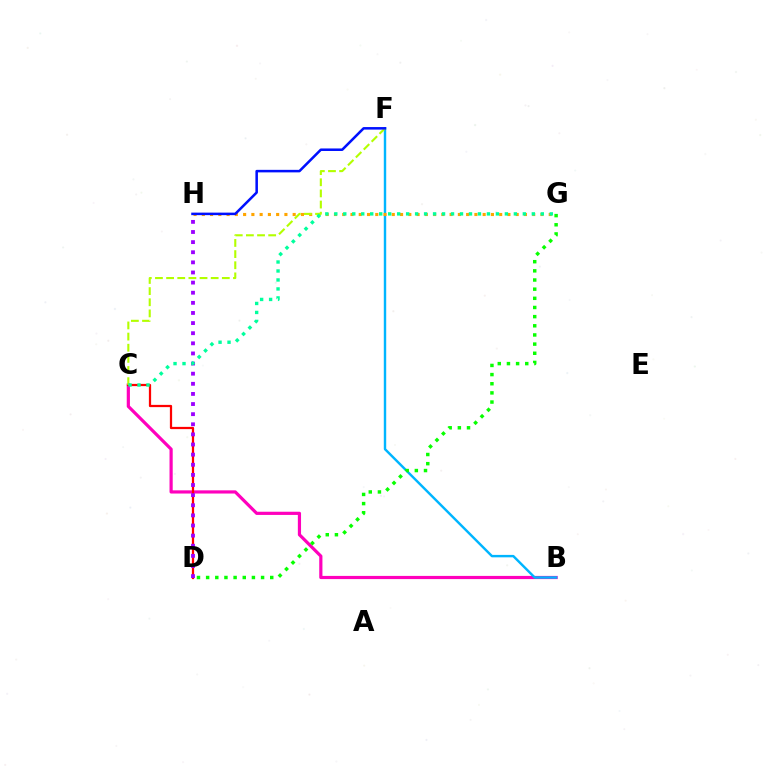{('B', 'C'): [{'color': '#ff00bd', 'line_style': 'solid', 'thickness': 2.3}], ('B', 'F'): [{'color': '#00b5ff', 'line_style': 'solid', 'thickness': 1.75}], ('G', 'H'): [{'color': '#ffa500', 'line_style': 'dotted', 'thickness': 2.24}], ('C', 'D'): [{'color': '#ff0000', 'line_style': 'solid', 'thickness': 1.61}], ('D', 'H'): [{'color': '#9b00ff', 'line_style': 'dotted', 'thickness': 2.75}], ('C', 'F'): [{'color': '#b3ff00', 'line_style': 'dashed', 'thickness': 1.51}], ('F', 'H'): [{'color': '#0010ff', 'line_style': 'solid', 'thickness': 1.82}], ('C', 'G'): [{'color': '#00ff9d', 'line_style': 'dotted', 'thickness': 2.44}], ('D', 'G'): [{'color': '#08ff00', 'line_style': 'dotted', 'thickness': 2.49}]}